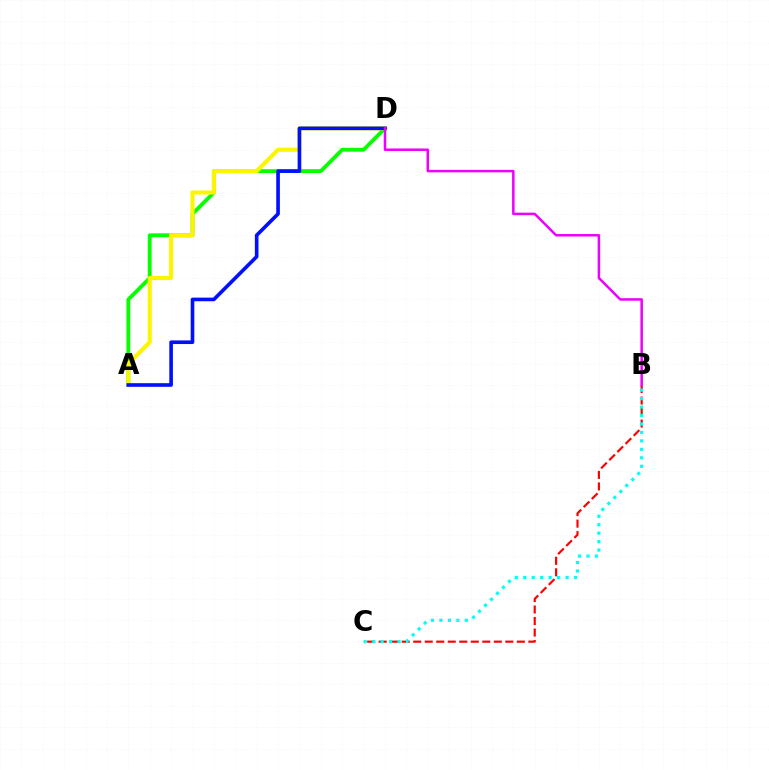{('A', 'D'): [{'color': '#08ff00', 'line_style': 'solid', 'thickness': 2.76}, {'color': '#fcf500', 'line_style': 'solid', 'thickness': 2.96}, {'color': '#0010ff', 'line_style': 'solid', 'thickness': 2.61}], ('B', 'C'): [{'color': '#ff0000', 'line_style': 'dashed', 'thickness': 1.56}, {'color': '#00fff6', 'line_style': 'dotted', 'thickness': 2.3}], ('B', 'D'): [{'color': '#ee00ff', 'line_style': 'solid', 'thickness': 1.81}]}